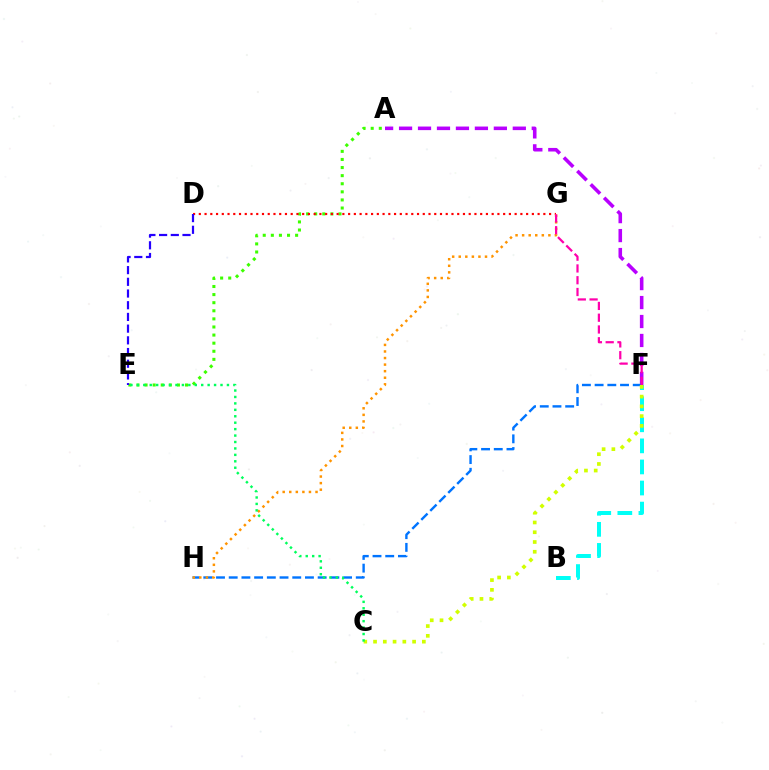{('A', 'E'): [{'color': '#3dff00', 'line_style': 'dotted', 'thickness': 2.2}], ('D', 'G'): [{'color': '#ff0000', 'line_style': 'dotted', 'thickness': 1.56}], ('B', 'F'): [{'color': '#00fff6', 'line_style': 'dashed', 'thickness': 2.86}], ('A', 'F'): [{'color': '#b900ff', 'line_style': 'dashed', 'thickness': 2.58}], ('F', 'H'): [{'color': '#0074ff', 'line_style': 'dashed', 'thickness': 1.73}], ('C', 'F'): [{'color': '#d1ff00', 'line_style': 'dotted', 'thickness': 2.65}], ('G', 'H'): [{'color': '#ff9400', 'line_style': 'dotted', 'thickness': 1.78}], ('C', 'E'): [{'color': '#00ff5c', 'line_style': 'dotted', 'thickness': 1.75}], ('D', 'E'): [{'color': '#2500ff', 'line_style': 'dashed', 'thickness': 1.59}], ('F', 'G'): [{'color': '#ff00ac', 'line_style': 'dashed', 'thickness': 1.6}]}